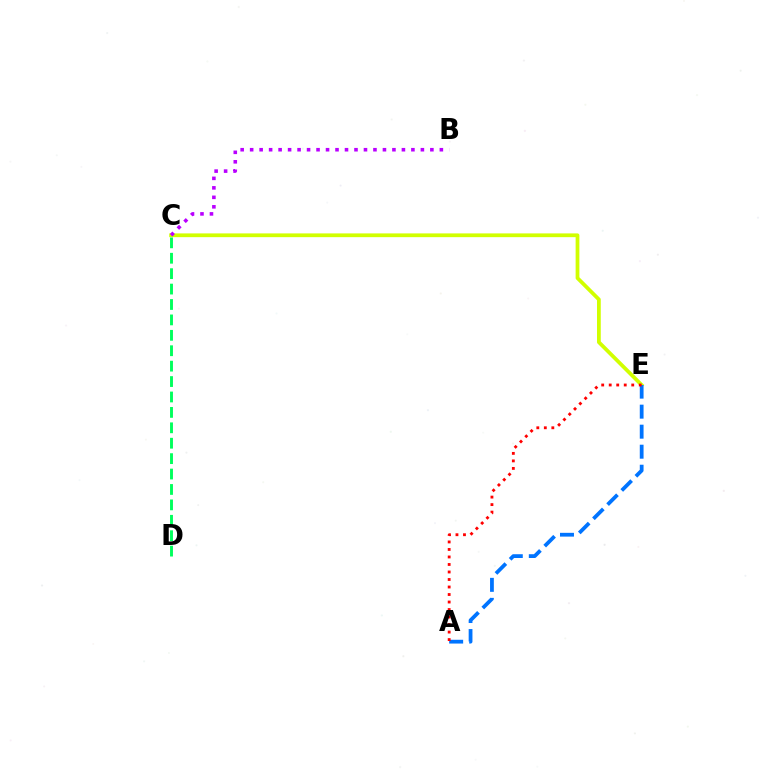{('C', 'E'): [{'color': '#d1ff00', 'line_style': 'solid', 'thickness': 2.71}], ('C', 'D'): [{'color': '#00ff5c', 'line_style': 'dashed', 'thickness': 2.09}], ('A', 'E'): [{'color': '#0074ff', 'line_style': 'dashed', 'thickness': 2.72}, {'color': '#ff0000', 'line_style': 'dotted', 'thickness': 2.04}], ('B', 'C'): [{'color': '#b900ff', 'line_style': 'dotted', 'thickness': 2.58}]}